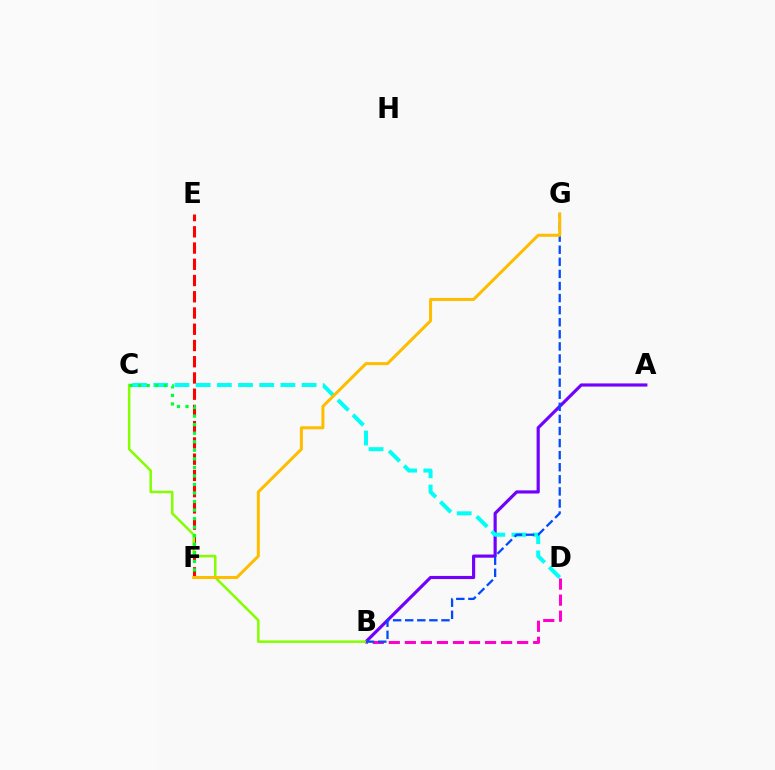{('E', 'F'): [{'color': '#ff0000', 'line_style': 'dashed', 'thickness': 2.21}], ('A', 'B'): [{'color': '#7200ff', 'line_style': 'solid', 'thickness': 2.27}], ('C', 'D'): [{'color': '#00fff6', 'line_style': 'dashed', 'thickness': 2.88}], ('B', 'C'): [{'color': '#84ff00', 'line_style': 'solid', 'thickness': 1.82}], ('B', 'D'): [{'color': '#ff00cf', 'line_style': 'dashed', 'thickness': 2.18}], ('B', 'G'): [{'color': '#004bff', 'line_style': 'dashed', 'thickness': 1.64}], ('C', 'F'): [{'color': '#00ff39', 'line_style': 'dotted', 'thickness': 2.32}], ('F', 'G'): [{'color': '#ffbd00', 'line_style': 'solid', 'thickness': 2.18}]}